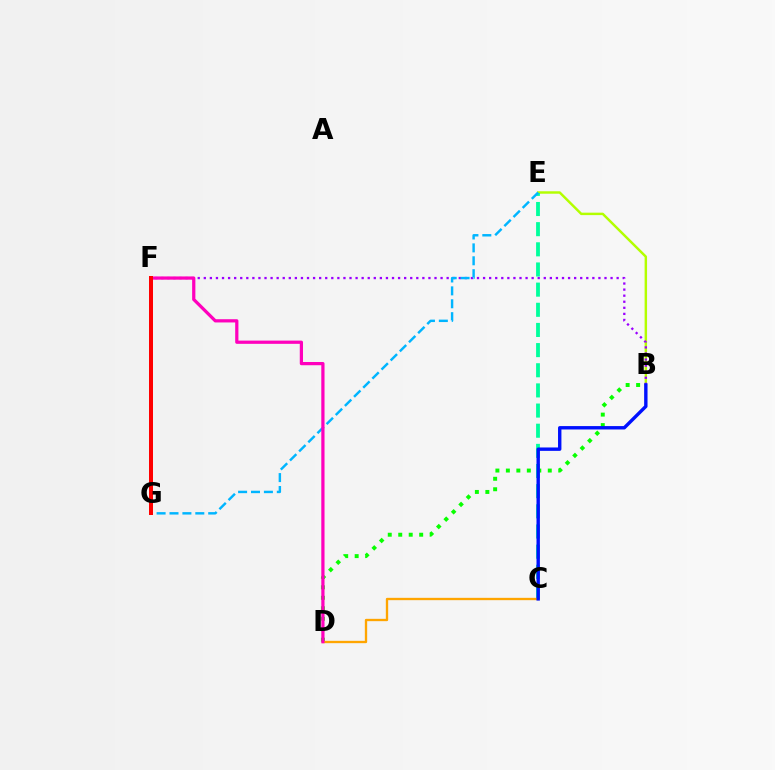{('B', 'E'): [{'color': '#b3ff00', 'line_style': 'solid', 'thickness': 1.77}], ('C', 'E'): [{'color': '#00ff9d', 'line_style': 'dashed', 'thickness': 2.74}], ('B', 'D'): [{'color': '#08ff00', 'line_style': 'dotted', 'thickness': 2.85}], ('B', 'F'): [{'color': '#9b00ff', 'line_style': 'dotted', 'thickness': 1.65}], ('C', 'D'): [{'color': '#ffa500', 'line_style': 'solid', 'thickness': 1.68}], ('E', 'G'): [{'color': '#00b5ff', 'line_style': 'dashed', 'thickness': 1.75}], ('D', 'F'): [{'color': '#ff00bd', 'line_style': 'solid', 'thickness': 2.33}], ('B', 'C'): [{'color': '#0010ff', 'line_style': 'solid', 'thickness': 2.44}], ('F', 'G'): [{'color': '#ff0000', 'line_style': 'solid', 'thickness': 2.88}]}